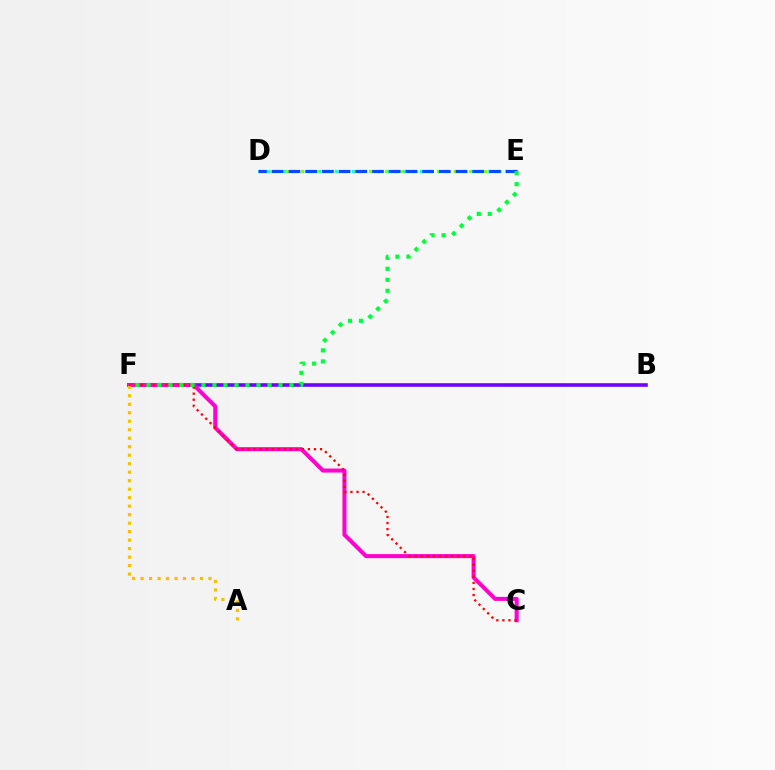{('B', 'F'): [{'color': '#7200ff', 'line_style': 'solid', 'thickness': 2.59}], ('D', 'E'): [{'color': '#00fff6', 'line_style': 'dotted', 'thickness': 2.31}, {'color': '#84ff00', 'line_style': 'dotted', 'thickness': 2.07}, {'color': '#004bff', 'line_style': 'dashed', 'thickness': 2.27}], ('C', 'F'): [{'color': '#ff00cf', 'line_style': 'solid', 'thickness': 2.91}, {'color': '#ff0000', 'line_style': 'dotted', 'thickness': 1.65}], ('A', 'F'): [{'color': '#ffbd00', 'line_style': 'dotted', 'thickness': 2.31}], ('E', 'F'): [{'color': '#00ff39', 'line_style': 'dotted', 'thickness': 2.99}]}